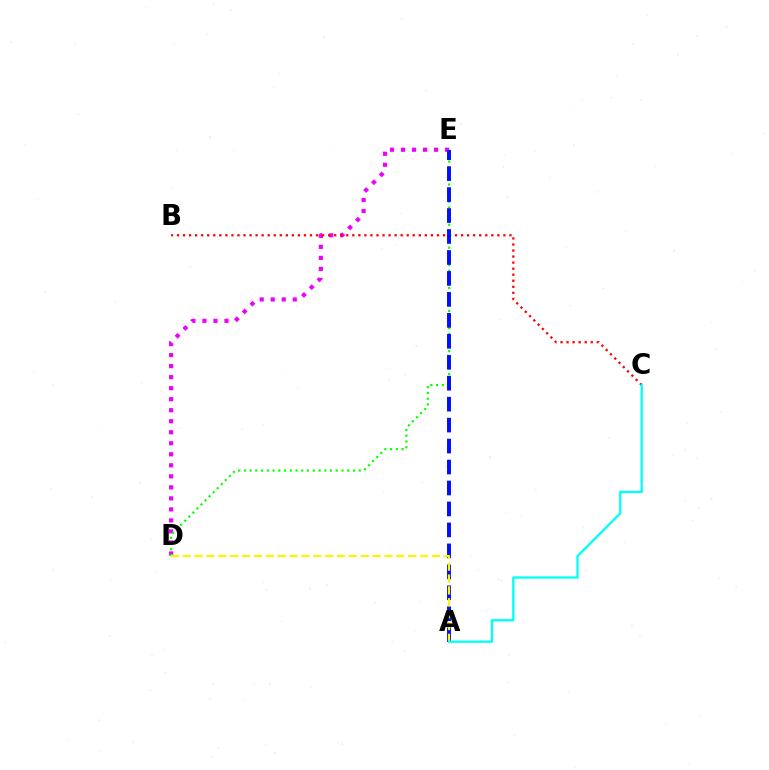{('D', 'E'): [{'color': '#ee00ff', 'line_style': 'dotted', 'thickness': 2.99}, {'color': '#08ff00', 'line_style': 'dotted', 'thickness': 1.56}], ('B', 'C'): [{'color': '#ff0000', 'line_style': 'dotted', 'thickness': 1.64}], ('A', 'E'): [{'color': '#0010ff', 'line_style': 'dashed', 'thickness': 2.85}], ('A', 'D'): [{'color': '#fcf500', 'line_style': 'dashed', 'thickness': 1.61}], ('A', 'C'): [{'color': '#00fff6', 'line_style': 'solid', 'thickness': 1.66}]}